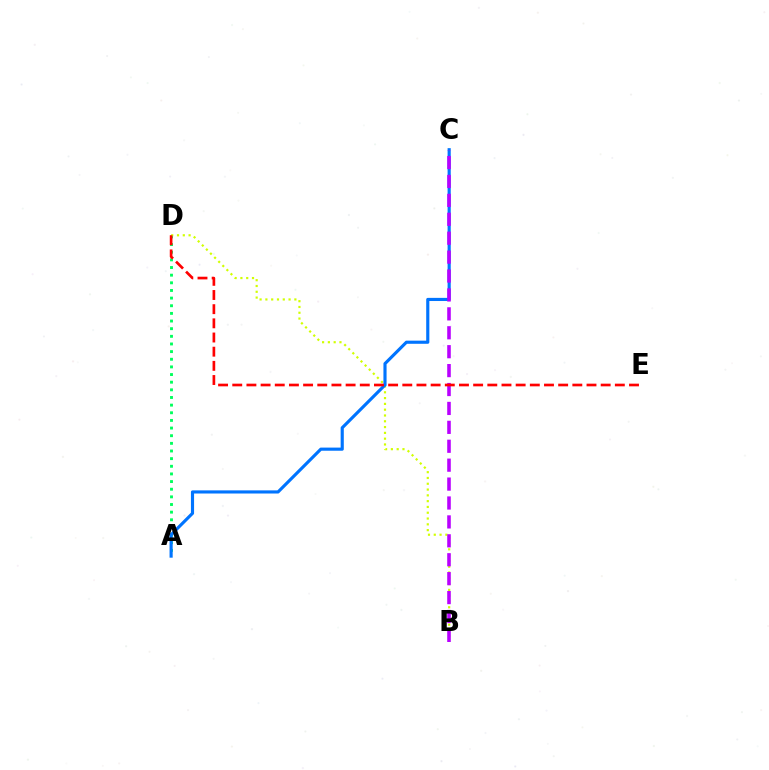{('A', 'D'): [{'color': '#00ff5c', 'line_style': 'dotted', 'thickness': 2.08}], ('B', 'D'): [{'color': '#d1ff00', 'line_style': 'dotted', 'thickness': 1.57}], ('A', 'C'): [{'color': '#0074ff', 'line_style': 'solid', 'thickness': 2.26}], ('B', 'C'): [{'color': '#b900ff', 'line_style': 'dashed', 'thickness': 2.57}], ('D', 'E'): [{'color': '#ff0000', 'line_style': 'dashed', 'thickness': 1.92}]}